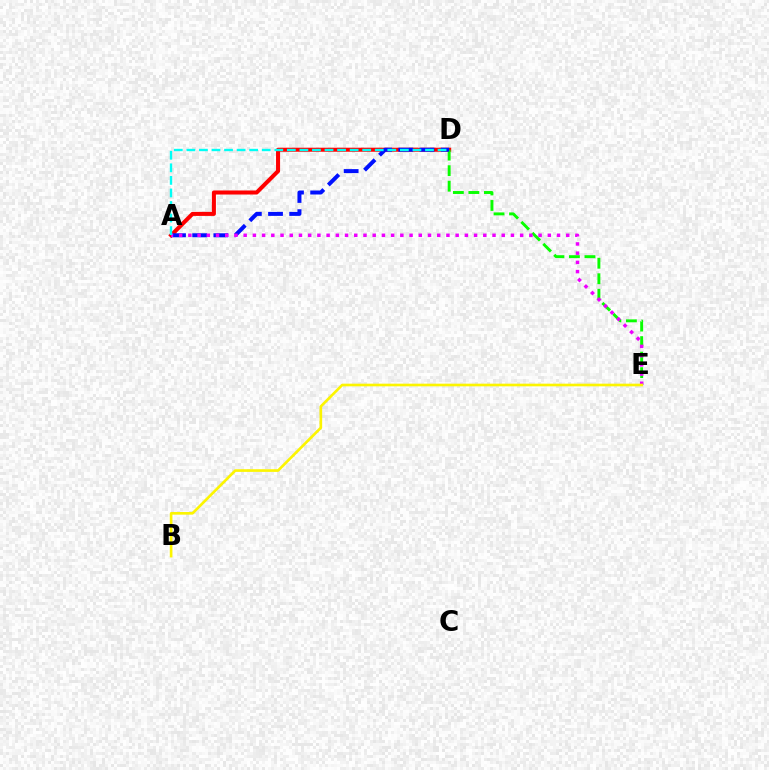{('A', 'D'): [{'color': '#ff0000', 'line_style': 'solid', 'thickness': 2.91}, {'color': '#0010ff', 'line_style': 'dashed', 'thickness': 2.88}, {'color': '#00fff6', 'line_style': 'dashed', 'thickness': 1.71}], ('D', 'E'): [{'color': '#08ff00', 'line_style': 'dashed', 'thickness': 2.11}], ('A', 'E'): [{'color': '#ee00ff', 'line_style': 'dotted', 'thickness': 2.5}], ('B', 'E'): [{'color': '#fcf500', 'line_style': 'solid', 'thickness': 1.91}]}